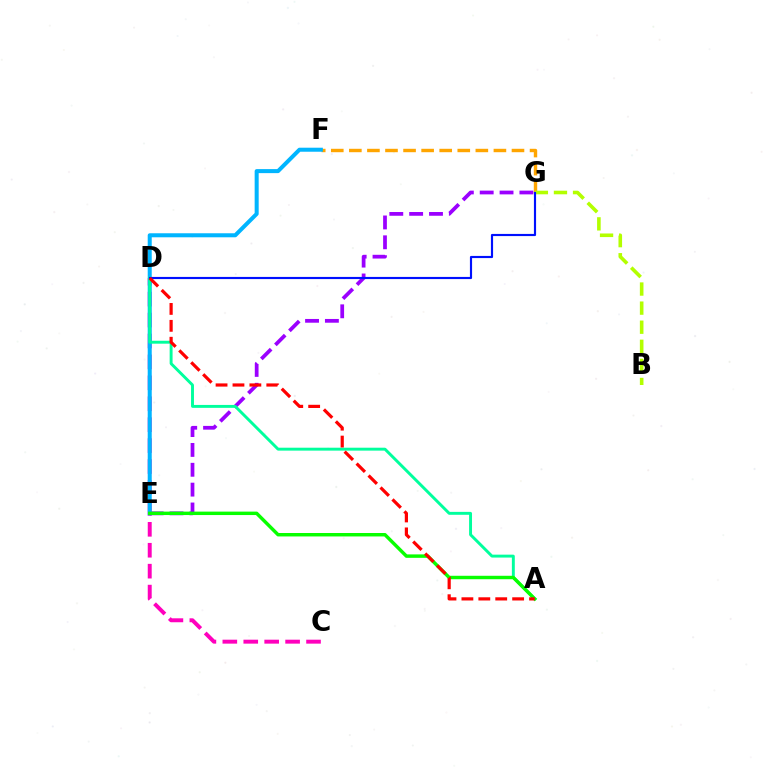{('F', 'G'): [{'color': '#ffa500', 'line_style': 'dashed', 'thickness': 2.45}], ('C', 'D'): [{'color': '#ff00bd', 'line_style': 'dashed', 'thickness': 2.84}], ('B', 'G'): [{'color': '#b3ff00', 'line_style': 'dashed', 'thickness': 2.59}], ('E', 'G'): [{'color': '#9b00ff', 'line_style': 'dashed', 'thickness': 2.7}], ('E', 'F'): [{'color': '#00b5ff', 'line_style': 'solid', 'thickness': 2.9}], ('A', 'D'): [{'color': '#00ff9d', 'line_style': 'solid', 'thickness': 2.1}, {'color': '#ff0000', 'line_style': 'dashed', 'thickness': 2.3}], ('A', 'E'): [{'color': '#08ff00', 'line_style': 'solid', 'thickness': 2.48}], ('D', 'G'): [{'color': '#0010ff', 'line_style': 'solid', 'thickness': 1.55}]}